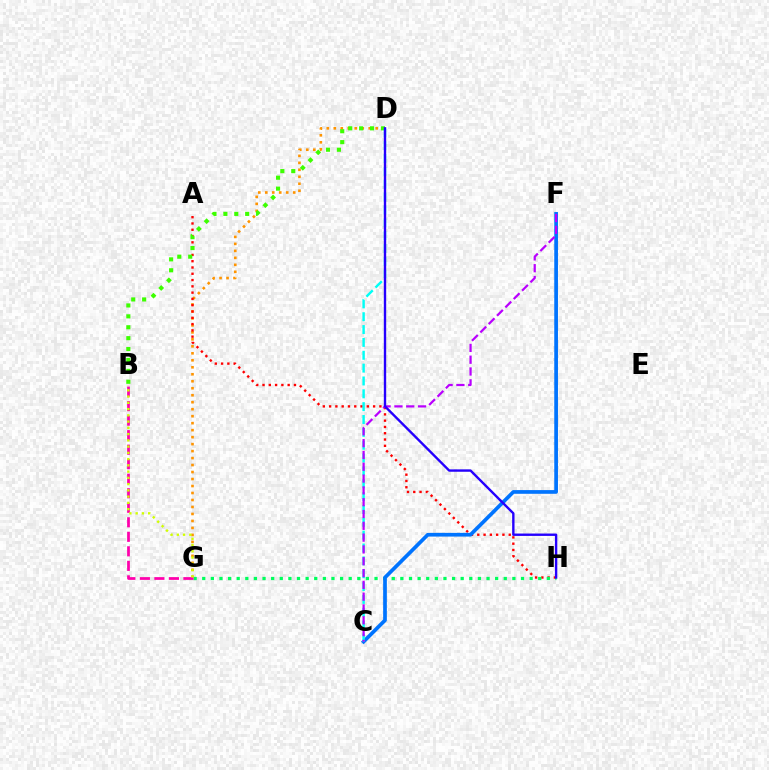{('D', 'G'): [{'color': '#ff9400', 'line_style': 'dotted', 'thickness': 1.9}], ('A', 'H'): [{'color': '#ff0000', 'line_style': 'dotted', 'thickness': 1.71}], ('G', 'H'): [{'color': '#00ff5c', 'line_style': 'dotted', 'thickness': 2.34}], ('B', 'G'): [{'color': '#ff00ac', 'line_style': 'dashed', 'thickness': 1.97}, {'color': '#d1ff00', 'line_style': 'dotted', 'thickness': 1.7}], ('B', 'D'): [{'color': '#3dff00', 'line_style': 'dotted', 'thickness': 2.96}], ('C', 'F'): [{'color': '#0074ff', 'line_style': 'solid', 'thickness': 2.67}, {'color': '#b900ff', 'line_style': 'dashed', 'thickness': 1.6}], ('C', 'D'): [{'color': '#00fff6', 'line_style': 'dashed', 'thickness': 1.75}], ('D', 'H'): [{'color': '#2500ff', 'line_style': 'solid', 'thickness': 1.71}]}